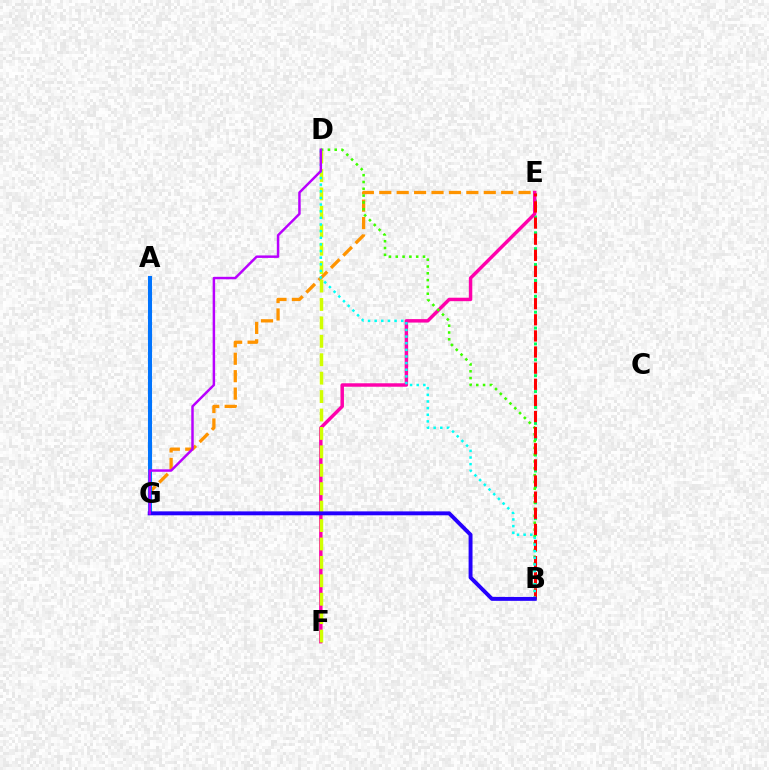{('B', 'E'): [{'color': '#00ff5c', 'line_style': 'dotted', 'thickness': 2.16}, {'color': '#ff0000', 'line_style': 'dashed', 'thickness': 2.19}], ('E', 'F'): [{'color': '#ff00ac', 'line_style': 'solid', 'thickness': 2.48}], ('E', 'G'): [{'color': '#ff9400', 'line_style': 'dashed', 'thickness': 2.37}], ('B', 'D'): [{'color': '#3dff00', 'line_style': 'dotted', 'thickness': 1.85}, {'color': '#00fff6', 'line_style': 'dotted', 'thickness': 1.8}], ('D', 'F'): [{'color': '#d1ff00', 'line_style': 'dashed', 'thickness': 2.5}], ('A', 'G'): [{'color': '#0074ff', 'line_style': 'solid', 'thickness': 2.94}], ('B', 'G'): [{'color': '#2500ff', 'line_style': 'solid', 'thickness': 2.82}], ('D', 'G'): [{'color': '#b900ff', 'line_style': 'solid', 'thickness': 1.78}]}